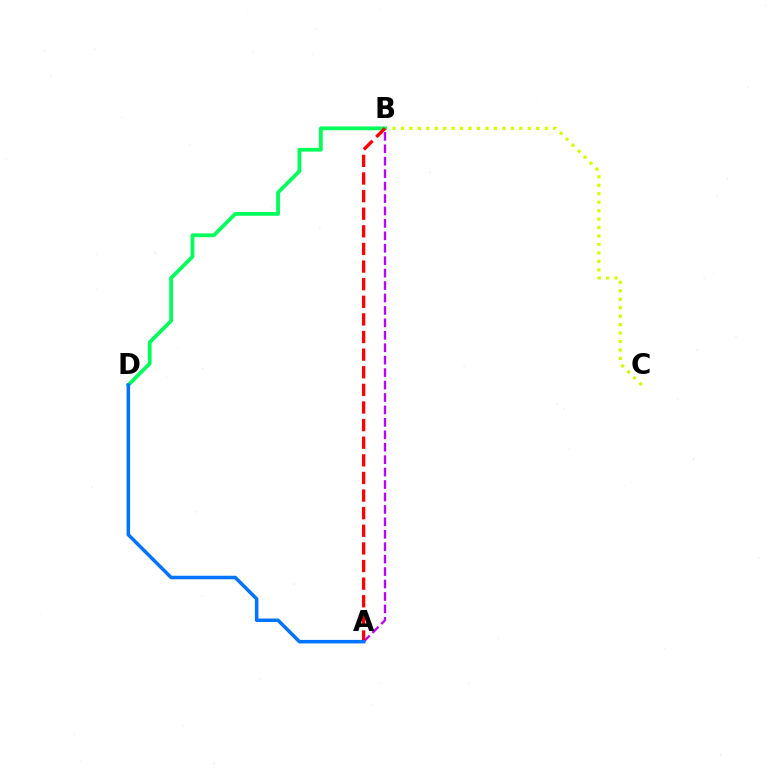{('B', 'C'): [{'color': '#d1ff00', 'line_style': 'dotted', 'thickness': 2.3}], ('B', 'D'): [{'color': '#00ff5c', 'line_style': 'solid', 'thickness': 2.72}], ('A', 'B'): [{'color': '#b900ff', 'line_style': 'dashed', 'thickness': 1.69}, {'color': '#ff0000', 'line_style': 'dashed', 'thickness': 2.39}], ('A', 'D'): [{'color': '#0074ff', 'line_style': 'solid', 'thickness': 2.53}]}